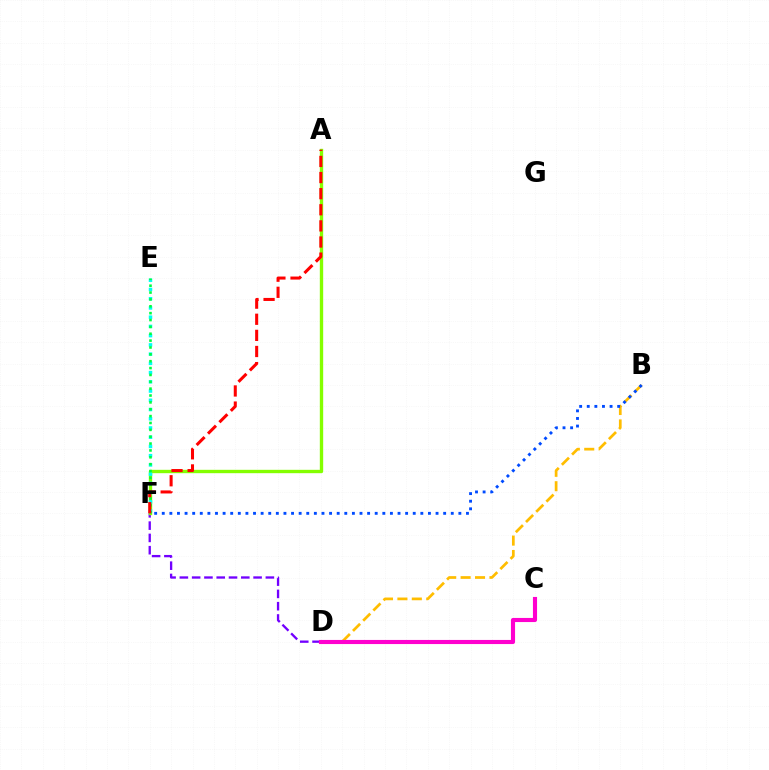{('D', 'F'): [{'color': '#7200ff', 'line_style': 'dashed', 'thickness': 1.67}], ('A', 'F'): [{'color': '#84ff00', 'line_style': 'solid', 'thickness': 2.42}, {'color': '#ff0000', 'line_style': 'dashed', 'thickness': 2.19}], ('E', 'F'): [{'color': '#00fff6', 'line_style': 'dotted', 'thickness': 2.51}, {'color': '#00ff39', 'line_style': 'dotted', 'thickness': 1.86}], ('B', 'D'): [{'color': '#ffbd00', 'line_style': 'dashed', 'thickness': 1.96}], ('B', 'F'): [{'color': '#004bff', 'line_style': 'dotted', 'thickness': 2.07}], ('C', 'D'): [{'color': '#ff00cf', 'line_style': 'solid', 'thickness': 2.96}]}